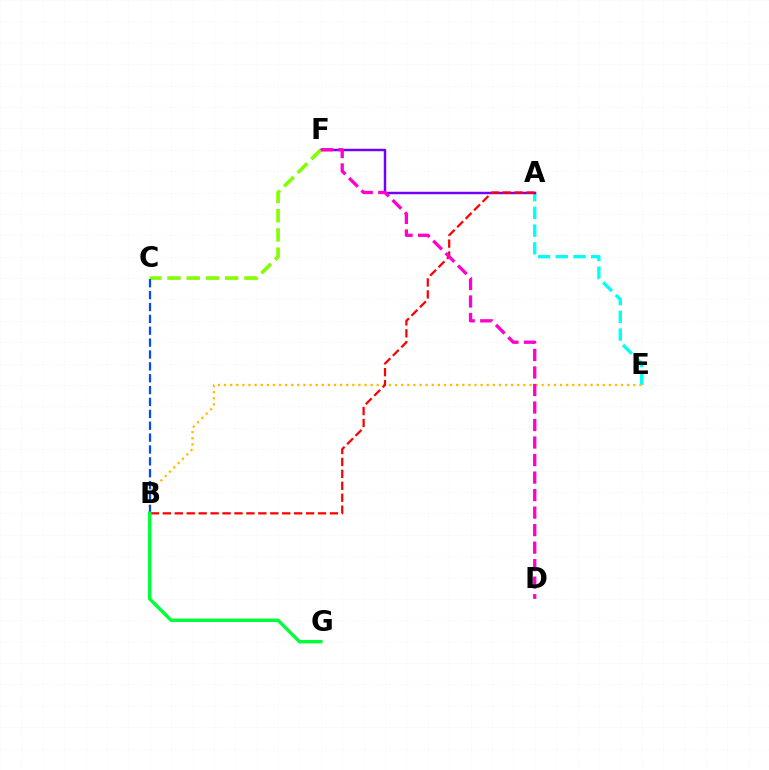{('A', 'E'): [{'color': '#00fff6', 'line_style': 'dashed', 'thickness': 2.4}], ('A', 'F'): [{'color': '#7200ff', 'line_style': 'solid', 'thickness': 1.77}], ('B', 'E'): [{'color': '#ffbd00', 'line_style': 'dotted', 'thickness': 1.66}], ('A', 'B'): [{'color': '#ff0000', 'line_style': 'dashed', 'thickness': 1.62}], ('C', 'F'): [{'color': '#84ff00', 'line_style': 'dashed', 'thickness': 2.61}], ('B', 'C'): [{'color': '#004bff', 'line_style': 'dashed', 'thickness': 1.61}], ('D', 'F'): [{'color': '#ff00cf', 'line_style': 'dashed', 'thickness': 2.38}], ('B', 'G'): [{'color': '#00ff39', 'line_style': 'solid', 'thickness': 2.45}]}